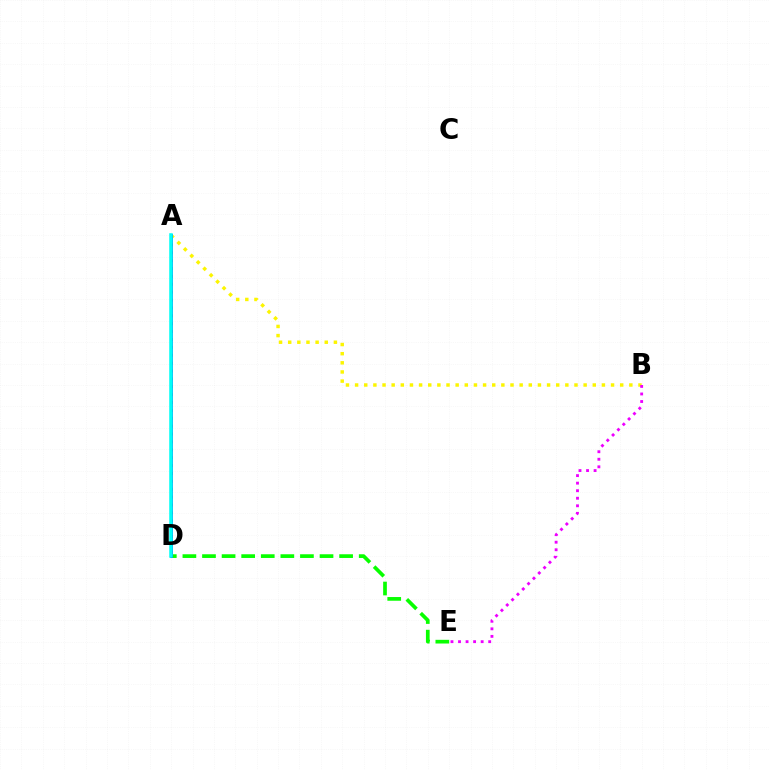{('A', 'D'): [{'color': '#ff0000', 'line_style': 'dotted', 'thickness': 2.14}, {'color': '#0010ff', 'line_style': 'solid', 'thickness': 1.91}, {'color': '#00fff6', 'line_style': 'solid', 'thickness': 2.54}], ('A', 'B'): [{'color': '#fcf500', 'line_style': 'dotted', 'thickness': 2.48}], ('D', 'E'): [{'color': '#08ff00', 'line_style': 'dashed', 'thickness': 2.66}], ('B', 'E'): [{'color': '#ee00ff', 'line_style': 'dotted', 'thickness': 2.05}]}